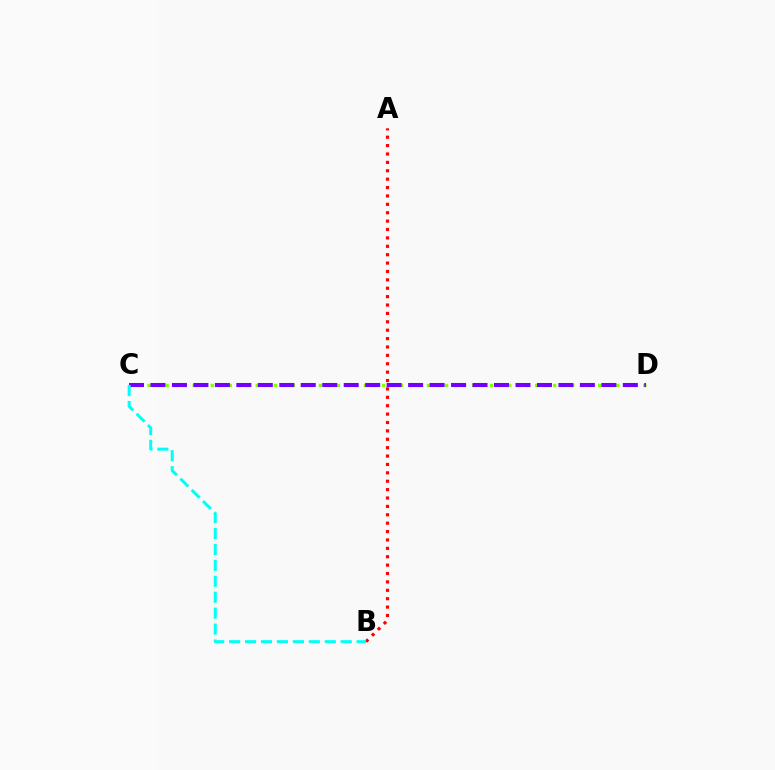{('C', 'D'): [{'color': '#84ff00', 'line_style': 'dotted', 'thickness': 2.45}, {'color': '#7200ff', 'line_style': 'dashed', 'thickness': 2.92}], ('A', 'B'): [{'color': '#ff0000', 'line_style': 'dotted', 'thickness': 2.28}], ('B', 'C'): [{'color': '#00fff6', 'line_style': 'dashed', 'thickness': 2.17}]}